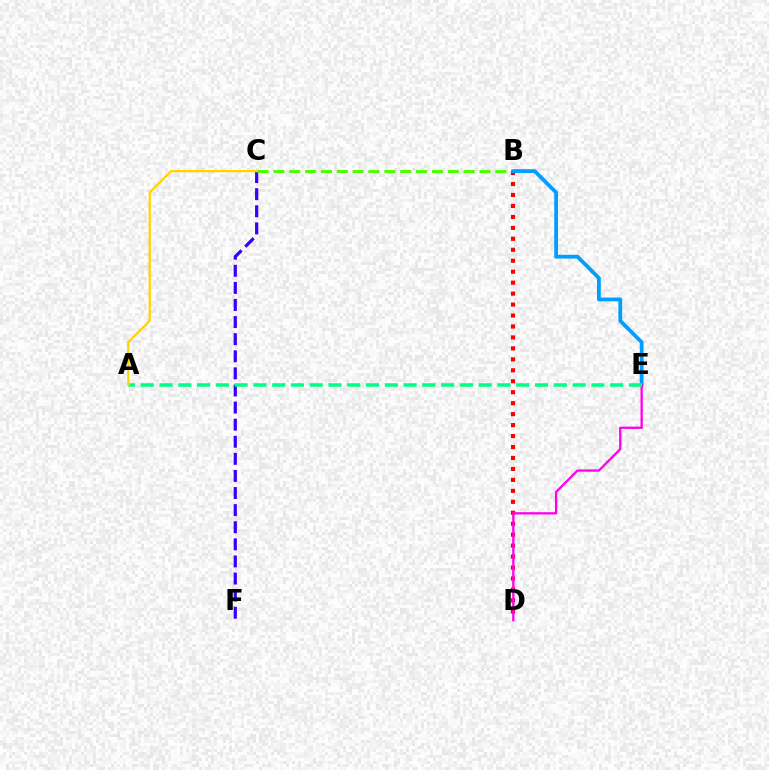{('C', 'F'): [{'color': '#3700ff', 'line_style': 'dashed', 'thickness': 2.32}], ('B', 'C'): [{'color': '#4fff00', 'line_style': 'dashed', 'thickness': 2.15}], ('B', 'D'): [{'color': '#ff0000', 'line_style': 'dotted', 'thickness': 2.98}], ('B', 'E'): [{'color': '#009eff', 'line_style': 'solid', 'thickness': 2.73}], ('D', 'E'): [{'color': '#ff00ed', 'line_style': 'solid', 'thickness': 1.66}], ('A', 'E'): [{'color': '#00ff86', 'line_style': 'dashed', 'thickness': 2.55}], ('A', 'C'): [{'color': '#ffd500', 'line_style': 'solid', 'thickness': 1.63}]}